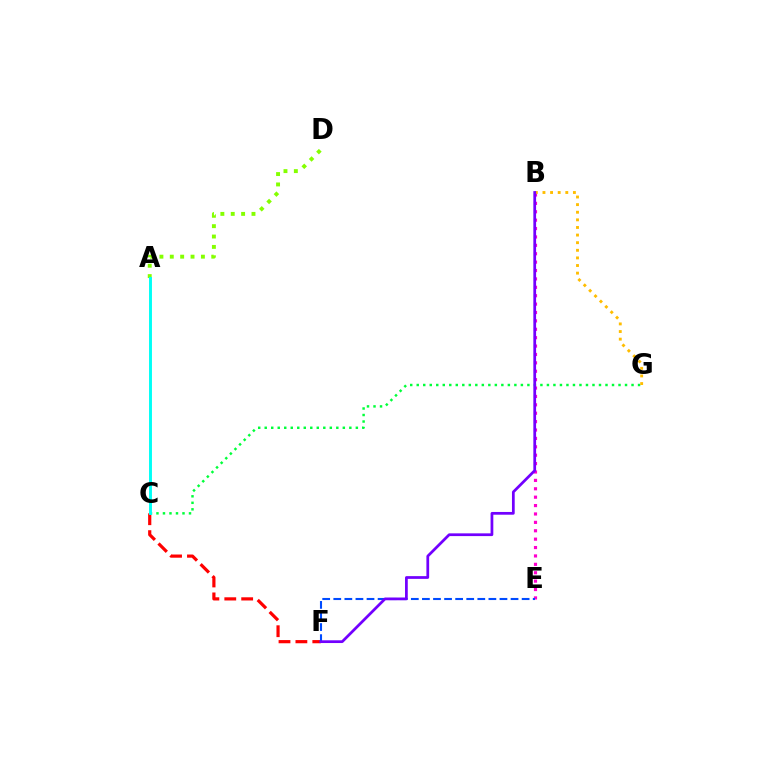{('C', 'G'): [{'color': '#00ff39', 'line_style': 'dotted', 'thickness': 1.77}], ('B', 'E'): [{'color': '#ff00cf', 'line_style': 'dotted', 'thickness': 2.28}], ('C', 'F'): [{'color': '#ff0000', 'line_style': 'dashed', 'thickness': 2.3}], ('B', 'G'): [{'color': '#ffbd00', 'line_style': 'dotted', 'thickness': 2.07}], ('E', 'F'): [{'color': '#004bff', 'line_style': 'dashed', 'thickness': 1.51}], ('B', 'F'): [{'color': '#7200ff', 'line_style': 'solid', 'thickness': 1.97}], ('A', 'D'): [{'color': '#84ff00', 'line_style': 'dotted', 'thickness': 2.82}], ('A', 'C'): [{'color': '#00fff6', 'line_style': 'solid', 'thickness': 2.1}]}